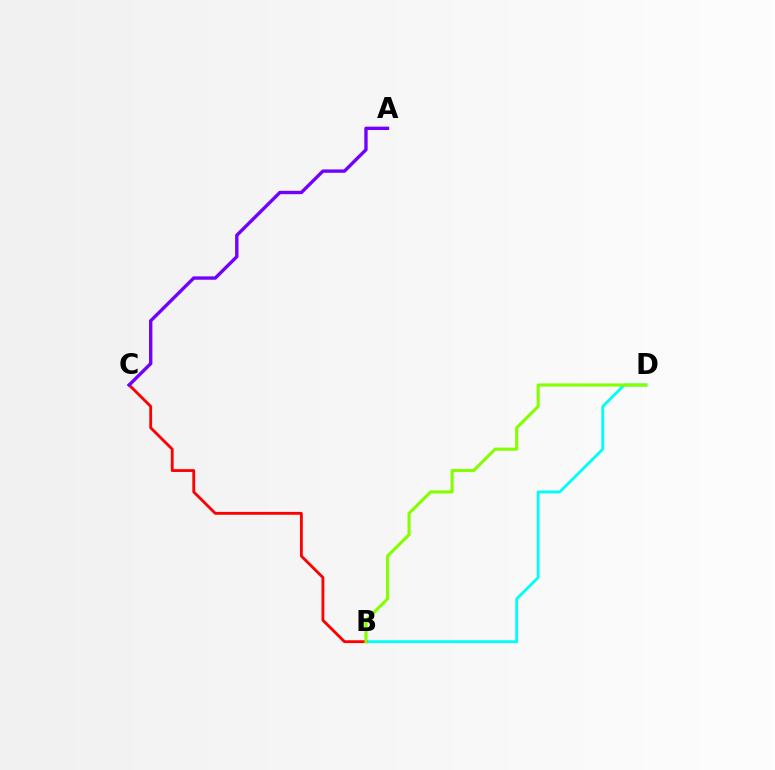{('B', 'D'): [{'color': '#00fff6', 'line_style': 'solid', 'thickness': 2.05}, {'color': '#84ff00', 'line_style': 'solid', 'thickness': 2.23}], ('B', 'C'): [{'color': '#ff0000', 'line_style': 'solid', 'thickness': 2.04}], ('A', 'C'): [{'color': '#7200ff', 'line_style': 'solid', 'thickness': 2.42}]}